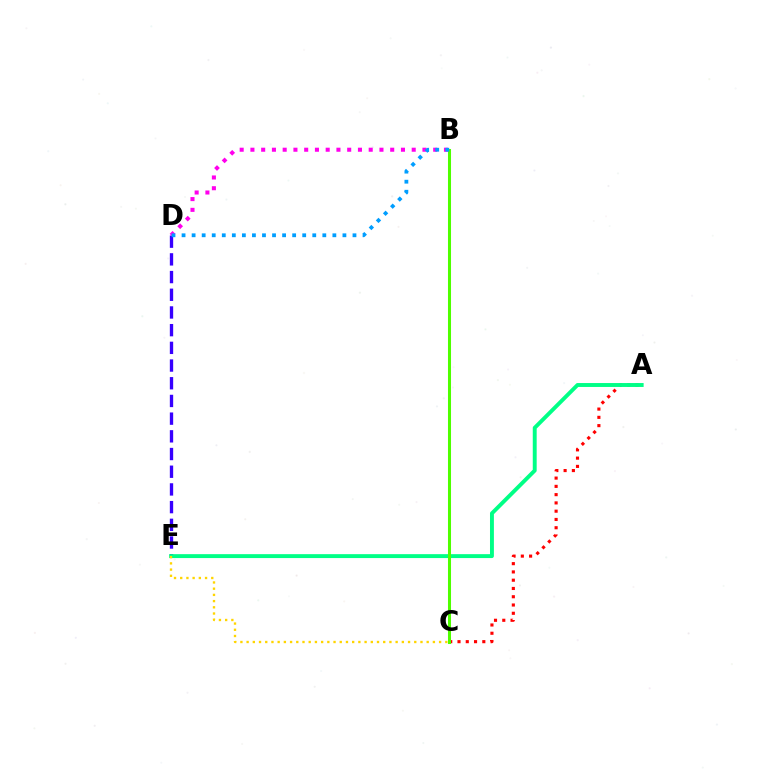{('D', 'E'): [{'color': '#3700ff', 'line_style': 'dashed', 'thickness': 2.4}], ('A', 'C'): [{'color': '#ff0000', 'line_style': 'dotted', 'thickness': 2.25}], ('A', 'E'): [{'color': '#00ff86', 'line_style': 'solid', 'thickness': 2.82}], ('B', 'D'): [{'color': '#ff00ed', 'line_style': 'dotted', 'thickness': 2.92}, {'color': '#009eff', 'line_style': 'dotted', 'thickness': 2.73}], ('B', 'C'): [{'color': '#4fff00', 'line_style': 'solid', 'thickness': 2.19}], ('C', 'E'): [{'color': '#ffd500', 'line_style': 'dotted', 'thickness': 1.69}]}